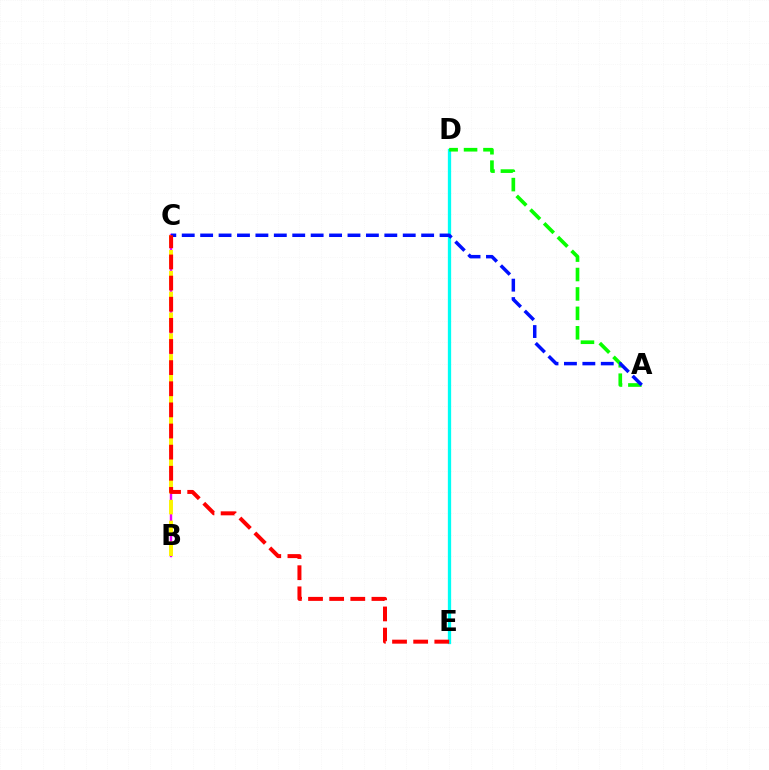{('D', 'E'): [{'color': '#00fff6', 'line_style': 'solid', 'thickness': 2.37}], ('B', 'C'): [{'color': '#ee00ff', 'line_style': 'solid', 'thickness': 1.74}, {'color': '#fcf500', 'line_style': 'dashed', 'thickness': 2.83}], ('A', 'D'): [{'color': '#08ff00', 'line_style': 'dashed', 'thickness': 2.64}], ('A', 'C'): [{'color': '#0010ff', 'line_style': 'dashed', 'thickness': 2.5}], ('C', 'E'): [{'color': '#ff0000', 'line_style': 'dashed', 'thickness': 2.87}]}